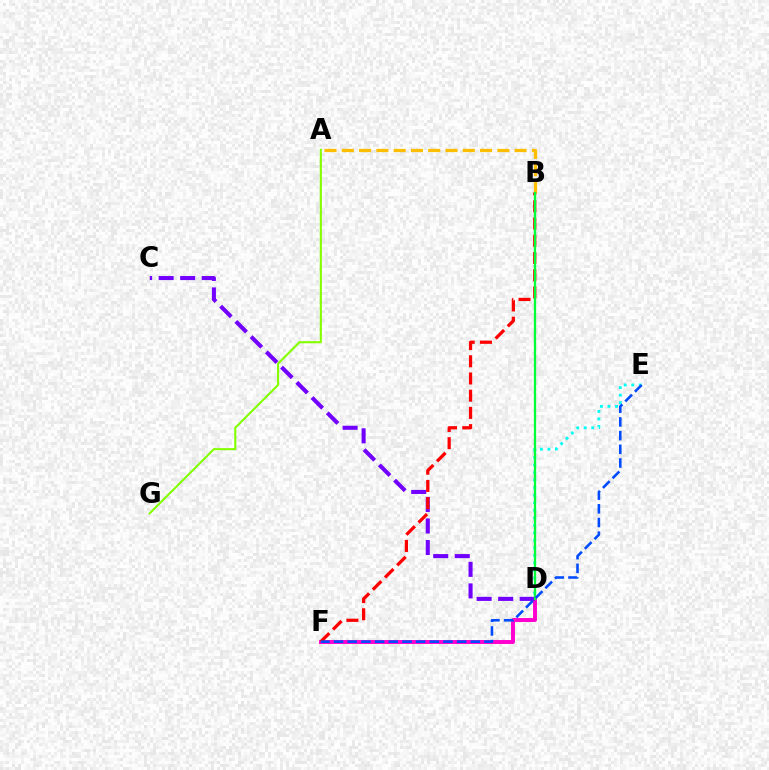{('A', 'B'): [{'color': '#ffbd00', 'line_style': 'dashed', 'thickness': 2.35}], ('D', 'F'): [{'color': '#ff00cf', 'line_style': 'solid', 'thickness': 2.84}], ('C', 'D'): [{'color': '#7200ff', 'line_style': 'dashed', 'thickness': 2.93}], ('B', 'F'): [{'color': '#ff0000', 'line_style': 'dashed', 'thickness': 2.34}], ('D', 'E'): [{'color': '#00fff6', 'line_style': 'dotted', 'thickness': 2.04}], ('A', 'G'): [{'color': '#84ff00', 'line_style': 'solid', 'thickness': 1.52}], ('B', 'D'): [{'color': '#00ff39', 'line_style': 'solid', 'thickness': 1.67}], ('E', 'F'): [{'color': '#004bff', 'line_style': 'dashed', 'thickness': 1.86}]}